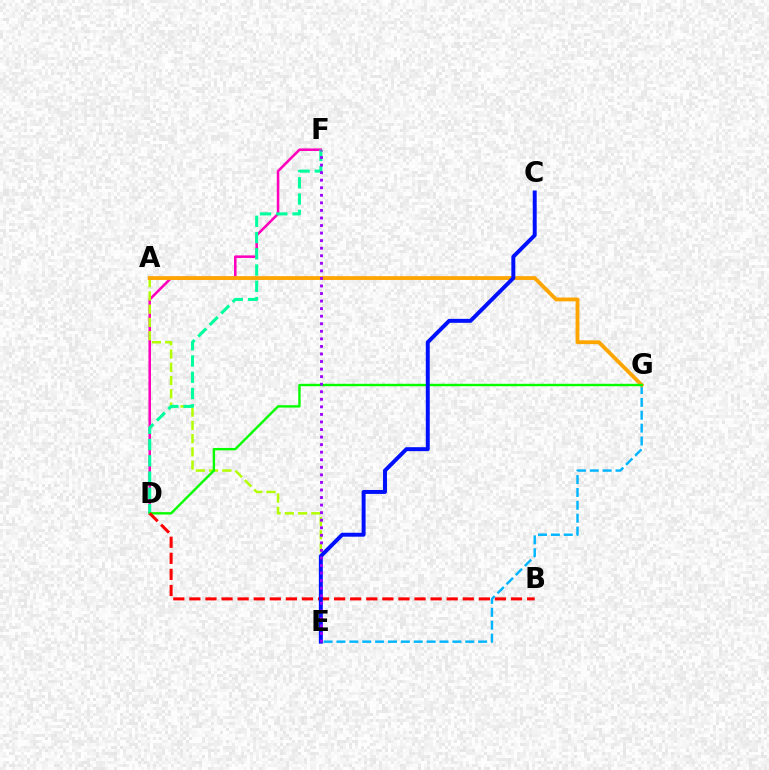{('D', 'F'): [{'color': '#ff00bd', 'line_style': 'solid', 'thickness': 1.84}, {'color': '#00ff9d', 'line_style': 'dashed', 'thickness': 2.21}], ('A', 'E'): [{'color': '#b3ff00', 'line_style': 'dashed', 'thickness': 1.8}], ('E', 'G'): [{'color': '#00b5ff', 'line_style': 'dashed', 'thickness': 1.75}], ('A', 'G'): [{'color': '#ffa500', 'line_style': 'solid', 'thickness': 2.75}], ('D', 'G'): [{'color': '#08ff00', 'line_style': 'solid', 'thickness': 1.73}], ('B', 'D'): [{'color': '#ff0000', 'line_style': 'dashed', 'thickness': 2.18}], ('C', 'E'): [{'color': '#0010ff', 'line_style': 'solid', 'thickness': 2.84}], ('E', 'F'): [{'color': '#9b00ff', 'line_style': 'dotted', 'thickness': 2.05}]}